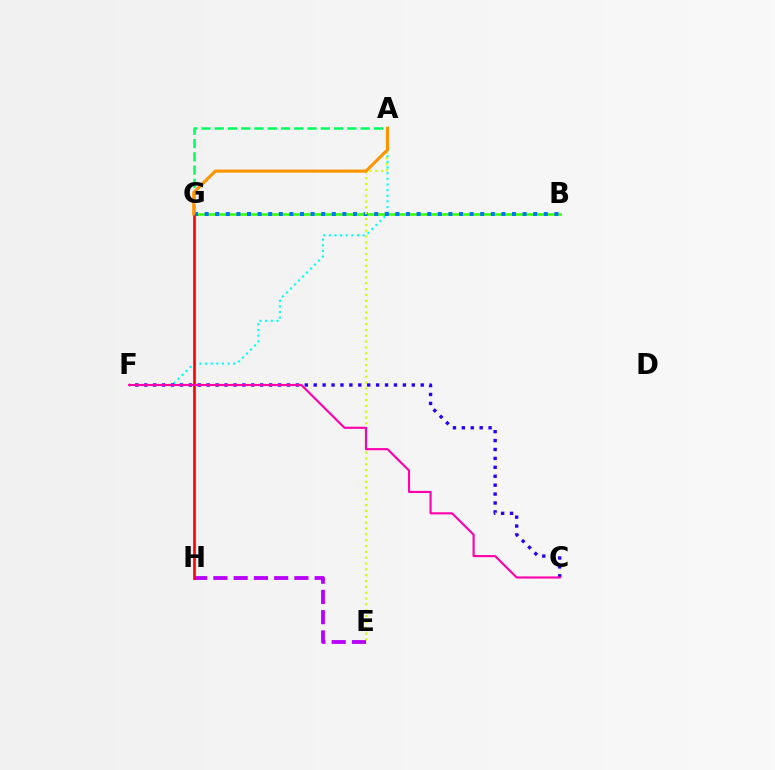{('B', 'G'): [{'color': '#3dff00', 'line_style': 'solid', 'thickness': 1.88}, {'color': '#0074ff', 'line_style': 'dotted', 'thickness': 2.88}], ('A', 'F'): [{'color': '#00fff6', 'line_style': 'dotted', 'thickness': 1.53}], ('A', 'E'): [{'color': '#d1ff00', 'line_style': 'dotted', 'thickness': 1.59}], ('A', 'G'): [{'color': '#00ff5c', 'line_style': 'dashed', 'thickness': 1.8}, {'color': '#ff9400', 'line_style': 'solid', 'thickness': 2.24}], ('C', 'F'): [{'color': '#2500ff', 'line_style': 'dotted', 'thickness': 2.42}, {'color': '#ff00ac', 'line_style': 'solid', 'thickness': 1.53}], ('E', 'H'): [{'color': '#b900ff', 'line_style': 'dashed', 'thickness': 2.75}], ('G', 'H'): [{'color': '#ff0000', 'line_style': 'solid', 'thickness': 1.89}]}